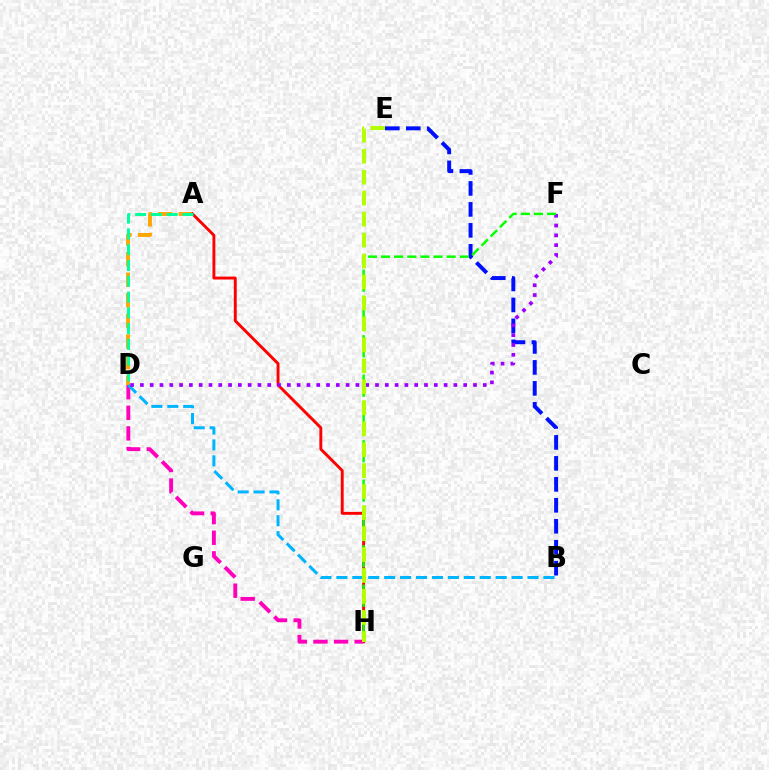{('A', 'D'): [{'color': '#ffa500', 'line_style': 'dashed', 'thickness': 2.8}, {'color': '#00ff9d', 'line_style': 'dashed', 'thickness': 2.14}], ('A', 'H'): [{'color': '#ff0000', 'line_style': 'solid', 'thickness': 2.09}], ('D', 'H'): [{'color': '#ff00bd', 'line_style': 'dashed', 'thickness': 2.8}], ('B', 'E'): [{'color': '#0010ff', 'line_style': 'dashed', 'thickness': 2.85}], ('B', 'D'): [{'color': '#00b5ff', 'line_style': 'dashed', 'thickness': 2.16}], ('D', 'F'): [{'color': '#9b00ff', 'line_style': 'dotted', 'thickness': 2.66}], ('F', 'H'): [{'color': '#08ff00', 'line_style': 'dashed', 'thickness': 1.78}], ('E', 'H'): [{'color': '#b3ff00', 'line_style': 'dashed', 'thickness': 2.85}]}